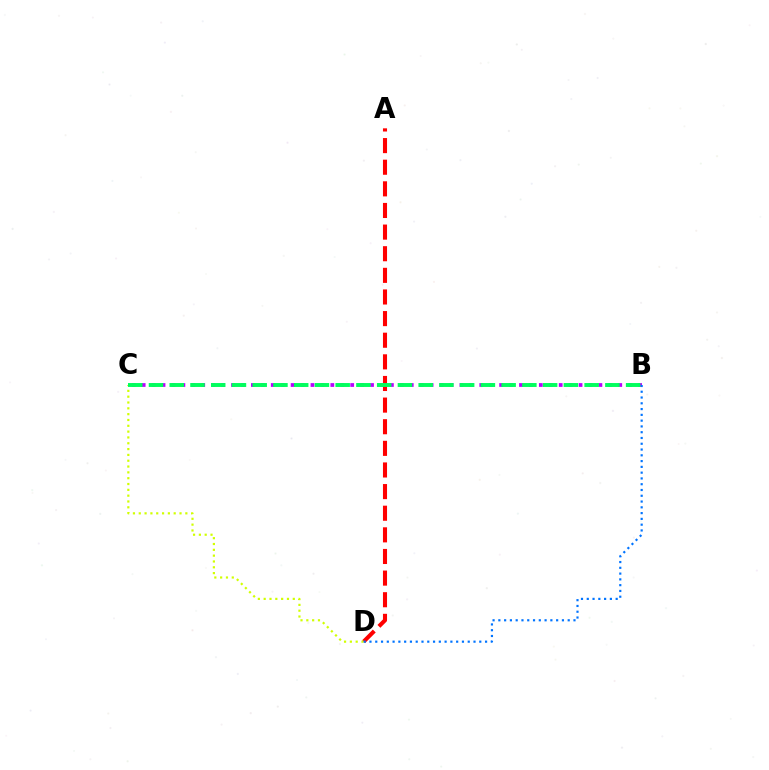{('A', 'D'): [{'color': '#ff0000', 'line_style': 'dashed', 'thickness': 2.94}], ('C', 'D'): [{'color': '#d1ff00', 'line_style': 'dotted', 'thickness': 1.58}], ('B', 'C'): [{'color': '#b900ff', 'line_style': 'dotted', 'thickness': 2.7}, {'color': '#00ff5c', 'line_style': 'dashed', 'thickness': 2.82}], ('B', 'D'): [{'color': '#0074ff', 'line_style': 'dotted', 'thickness': 1.57}]}